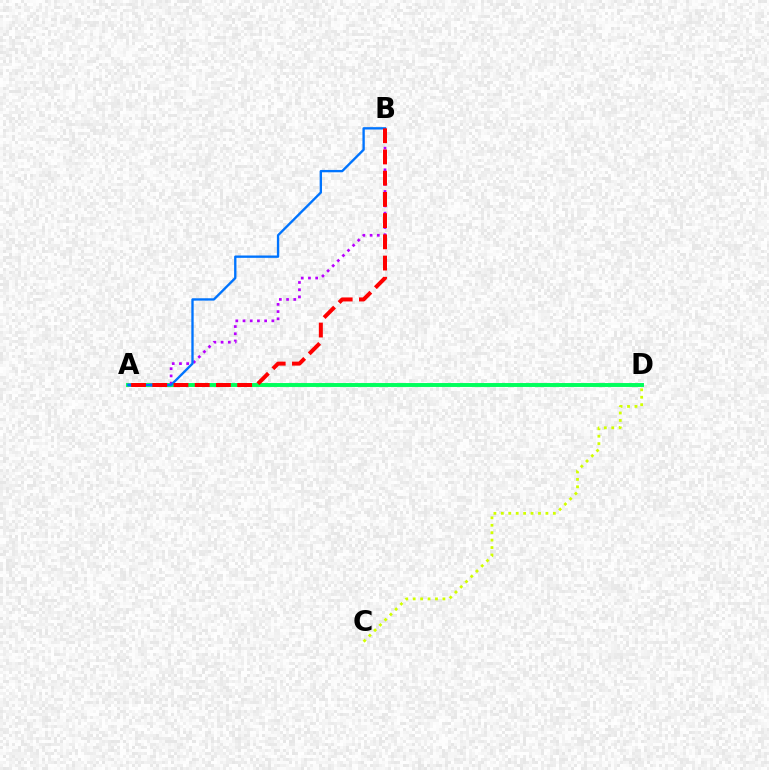{('A', 'D'): [{'color': '#00ff5c', 'line_style': 'solid', 'thickness': 2.82}], ('A', 'B'): [{'color': '#b900ff', 'line_style': 'dotted', 'thickness': 1.96}, {'color': '#0074ff', 'line_style': 'solid', 'thickness': 1.69}, {'color': '#ff0000', 'line_style': 'dashed', 'thickness': 2.88}], ('C', 'D'): [{'color': '#d1ff00', 'line_style': 'dotted', 'thickness': 2.02}]}